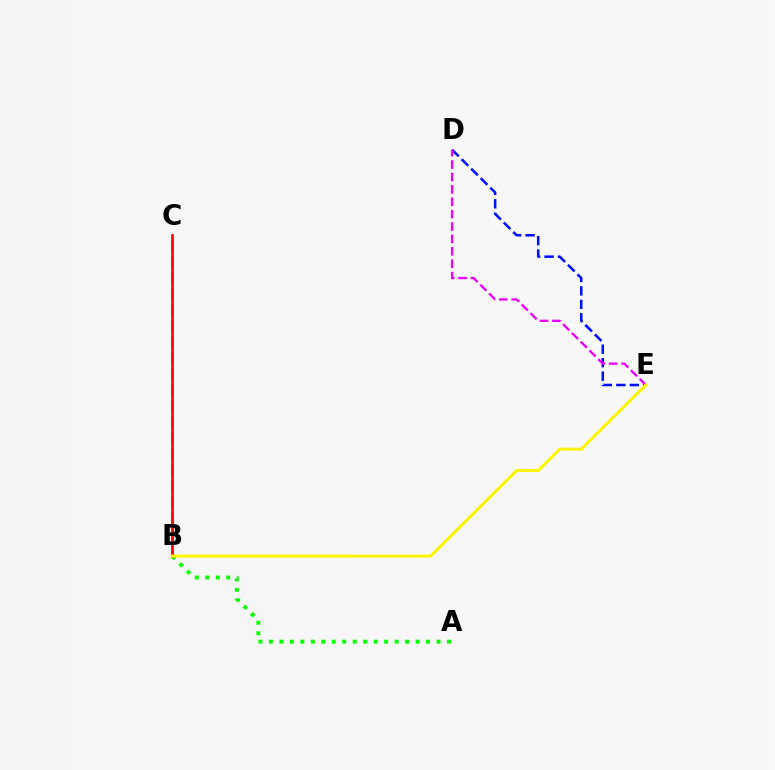{('D', 'E'): [{'color': '#0010ff', 'line_style': 'dashed', 'thickness': 1.83}, {'color': '#ee00ff', 'line_style': 'dashed', 'thickness': 1.68}], ('B', 'C'): [{'color': '#00fff6', 'line_style': 'dashed', 'thickness': 2.17}, {'color': '#ff0000', 'line_style': 'solid', 'thickness': 1.9}], ('A', 'B'): [{'color': '#08ff00', 'line_style': 'dotted', 'thickness': 2.85}], ('B', 'E'): [{'color': '#fcf500', 'line_style': 'solid', 'thickness': 2.16}]}